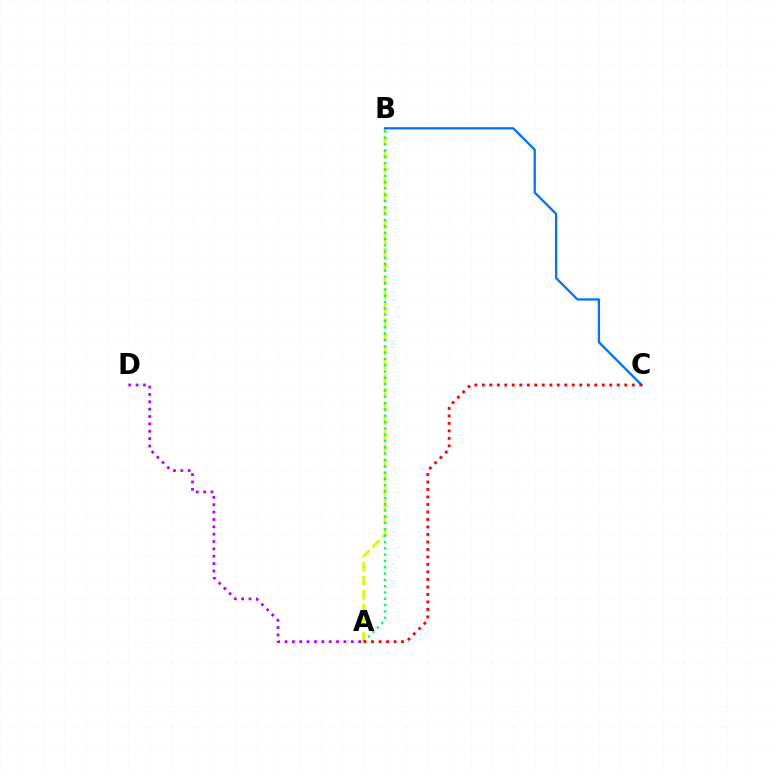{('A', 'D'): [{'color': '#b900ff', 'line_style': 'dotted', 'thickness': 2.0}], ('A', 'B'): [{'color': '#d1ff00', 'line_style': 'dashed', 'thickness': 1.91}, {'color': '#00ff5c', 'line_style': 'dotted', 'thickness': 1.72}], ('B', 'C'): [{'color': '#0074ff', 'line_style': 'solid', 'thickness': 1.66}], ('A', 'C'): [{'color': '#ff0000', 'line_style': 'dotted', 'thickness': 2.04}]}